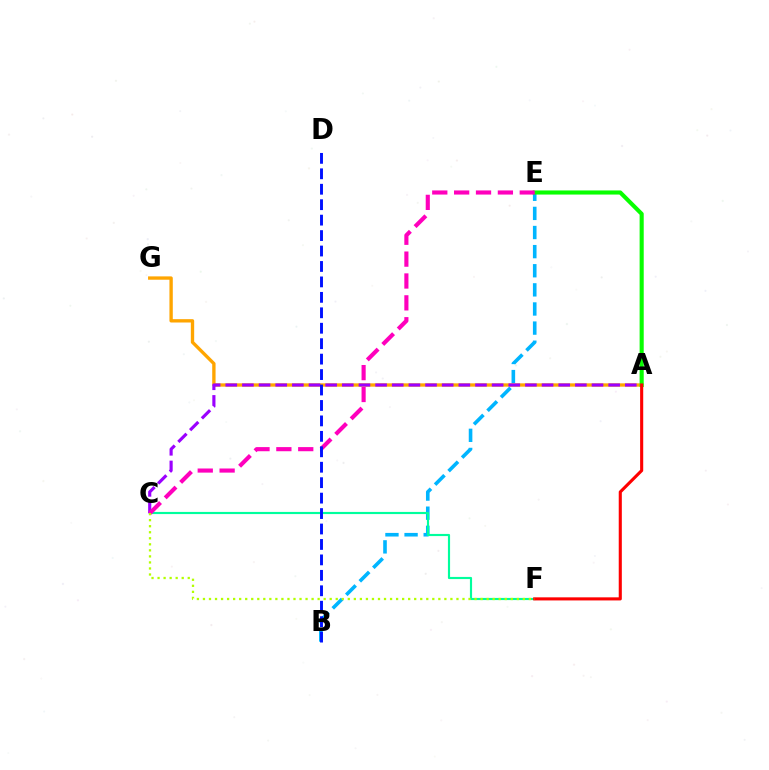{('B', 'E'): [{'color': '#00b5ff', 'line_style': 'dashed', 'thickness': 2.6}], ('A', 'G'): [{'color': '#ffa500', 'line_style': 'solid', 'thickness': 2.41}], ('A', 'E'): [{'color': '#08ff00', 'line_style': 'solid', 'thickness': 2.96}], ('C', 'F'): [{'color': '#00ff9d', 'line_style': 'solid', 'thickness': 1.55}, {'color': '#b3ff00', 'line_style': 'dotted', 'thickness': 1.64}], ('A', 'C'): [{'color': '#9b00ff', 'line_style': 'dashed', 'thickness': 2.26}], ('A', 'F'): [{'color': '#ff0000', 'line_style': 'solid', 'thickness': 2.23}], ('C', 'E'): [{'color': '#ff00bd', 'line_style': 'dashed', 'thickness': 2.97}], ('B', 'D'): [{'color': '#0010ff', 'line_style': 'dashed', 'thickness': 2.1}]}